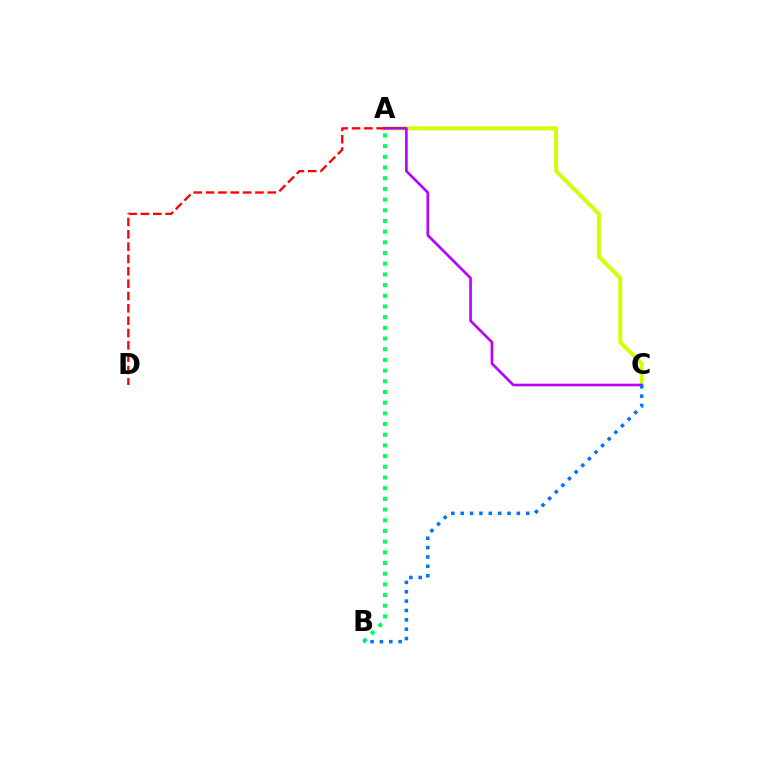{('A', 'C'): [{'color': '#d1ff00', 'line_style': 'solid', 'thickness': 2.84}, {'color': '#b900ff', 'line_style': 'solid', 'thickness': 1.9}], ('A', 'D'): [{'color': '#ff0000', 'line_style': 'dashed', 'thickness': 1.68}], ('A', 'B'): [{'color': '#00ff5c', 'line_style': 'dotted', 'thickness': 2.9}], ('B', 'C'): [{'color': '#0074ff', 'line_style': 'dotted', 'thickness': 2.54}]}